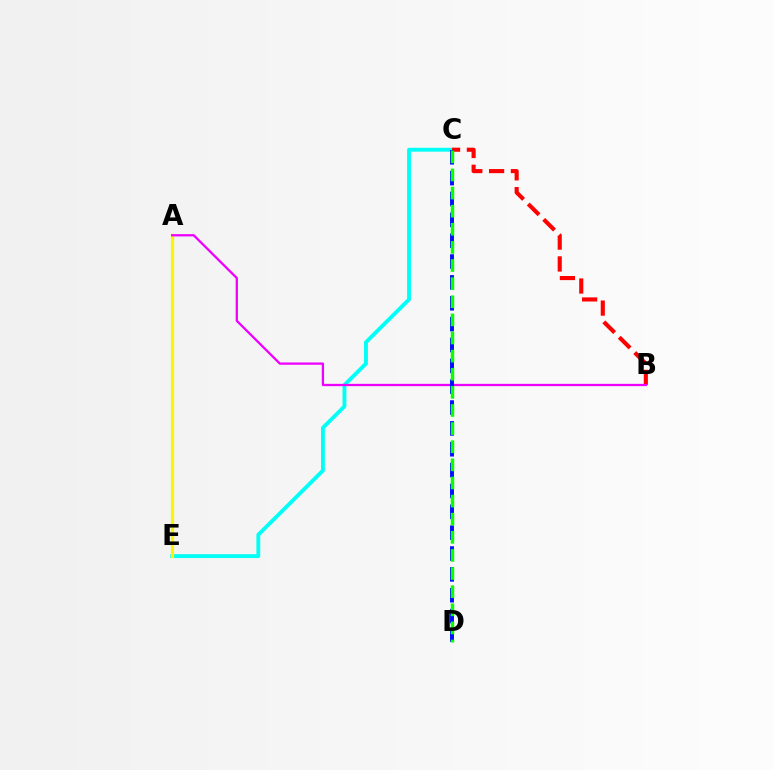{('C', 'E'): [{'color': '#00fff6', 'line_style': 'solid', 'thickness': 2.78}], ('A', 'E'): [{'color': '#fcf500', 'line_style': 'solid', 'thickness': 2.31}], ('B', 'C'): [{'color': '#ff0000', 'line_style': 'dashed', 'thickness': 2.96}], ('A', 'B'): [{'color': '#ee00ff', 'line_style': 'solid', 'thickness': 1.65}], ('C', 'D'): [{'color': '#0010ff', 'line_style': 'dashed', 'thickness': 2.83}, {'color': '#08ff00', 'line_style': 'dashed', 'thickness': 2.46}]}